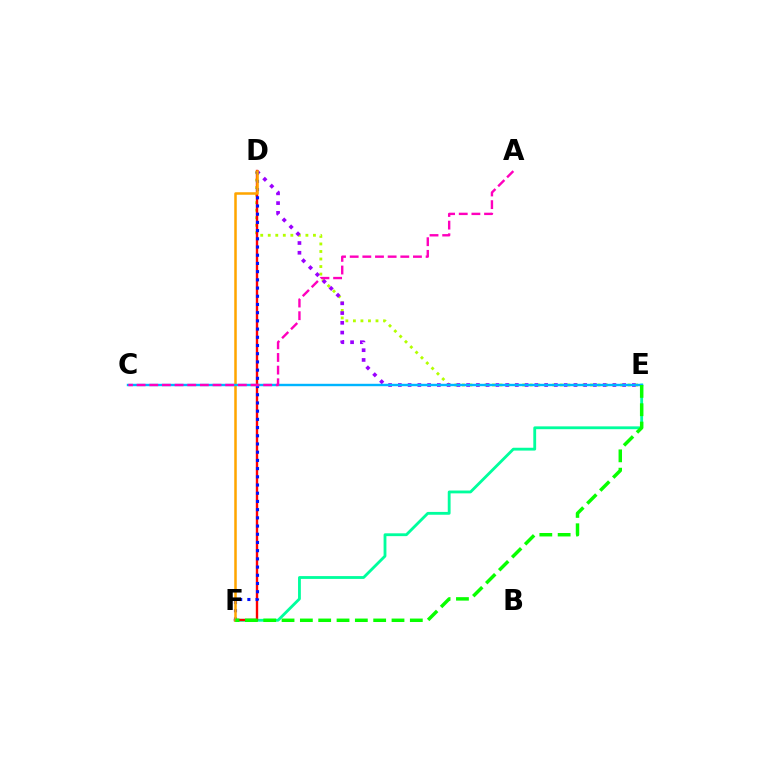{('D', 'E'): [{'color': '#b3ff00', 'line_style': 'dotted', 'thickness': 2.05}, {'color': '#9b00ff', 'line_style': 'dotted', 'thickness': 2.65}], ('E', 'F'): [{'color': '#00ff9d', 'line_style': 'solid', 'thickness': 2.04}, {'color': '#08ff00', 'line_style': 'dashed', 'thickness': 2.49}], ('D', 'F'): [{'color': '#ff0000', 'line_style': 'solid', 'thickness': 1.71}, {'color': '#0010ff', 'line_style': 'dotted', 'thickness': 2.23}, {'color': '#ffa500', 'line_style': 'solid', 'thickness': 1.82}], ('C', 'E'): [{'color': '#00b5ff', 'line_style': 'solid', 'thickness': 1.73}], ('A', 'C'): [{'color': '#ff00bd', 'line_style': 'dashed', 'thickness': 1.72}]}